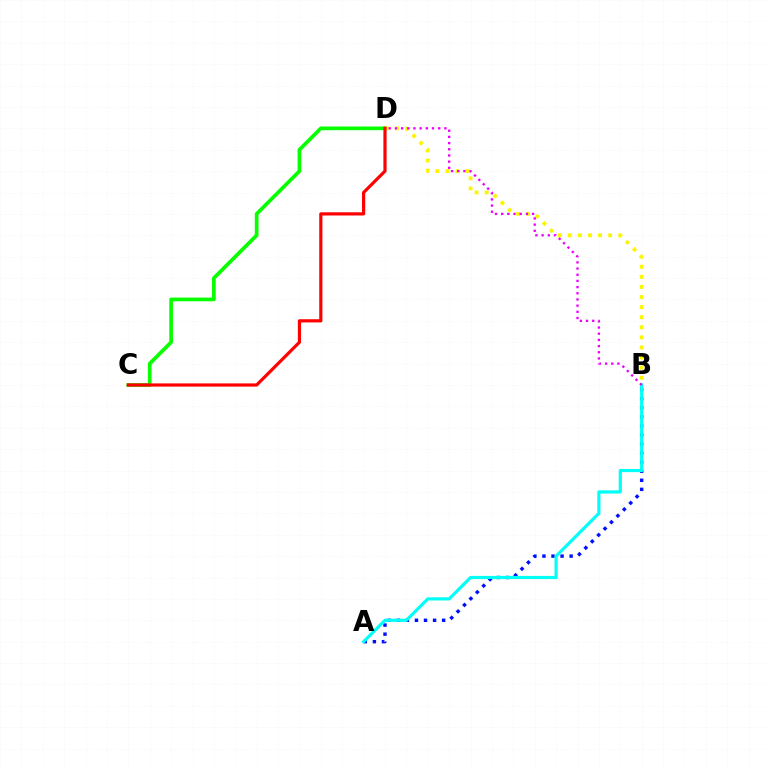{('C', 'D'): [{'color': '#08ff00', 'line_style': 'solid', 'thickness': 2.67}, {'color': '#ff0000', 'line_style': 'solid', 'thickness': 2.3}], ('A', 'B'): [{'color': '#0010ff', 'line_style': 'dotted', 'thickness': 2.46}, {'color': '#00fff6', 'line_style': 'solid', 'thickness': 2.28}], ('B', 'D'): [{'color': '#fcf500', 'line_style': 'dotted', 'thickness': 2.74}, {'color': '#ee00ff', 'line_style': 'dotted', 'thickness': 1.68}]}